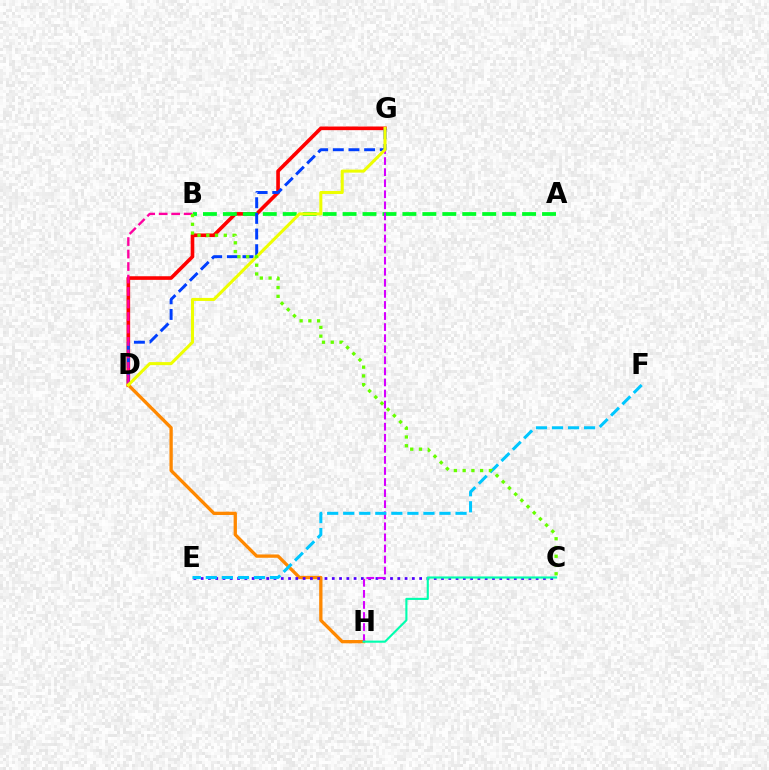{('D', 'G'): [{'color': '#ff0000', 'line_style': 'solid', 'thickness': 2.61}, {'color': '#003fff', 'line_style': 'dashed', 'thickness': 2.13}, {'color': '#eeff00', 'line_style': 'solid', 'thickness': 2.19}], ('A', 'B'): [{'color': '#00ff27', 'line_style': 'dashed', 'thickness': 2.71}], ('B', 'D'): [{'color': '#ff00a0', 'line_style': 'dashed', 'thickness': 1.7}], ('D', 'H'): [{'color': '#ff8800', 'line_style': 'solid', 'thickness': 2.38}], ('C', 'E'): [{'color': '#4f00ff', 'line_style': 'dotted', 'thickness': 1.98}], ('G', 'H'): [{'color': '#d600ff', 'line_style': 'dashed', 'thickness': 1.5}], ('E', 'F'): [{'color': '#00c7ff', 'line_style': 'dashed', 'thickness': 2.18}], ('C', 'H'): [{'color': '#00ffaf', 'line_style': 'solid', 'thickness': 1.53}], ('B', 'C'): [{'color': '#66ff00', 'line_style': 'dotted', 'thickness': 2.38}]}